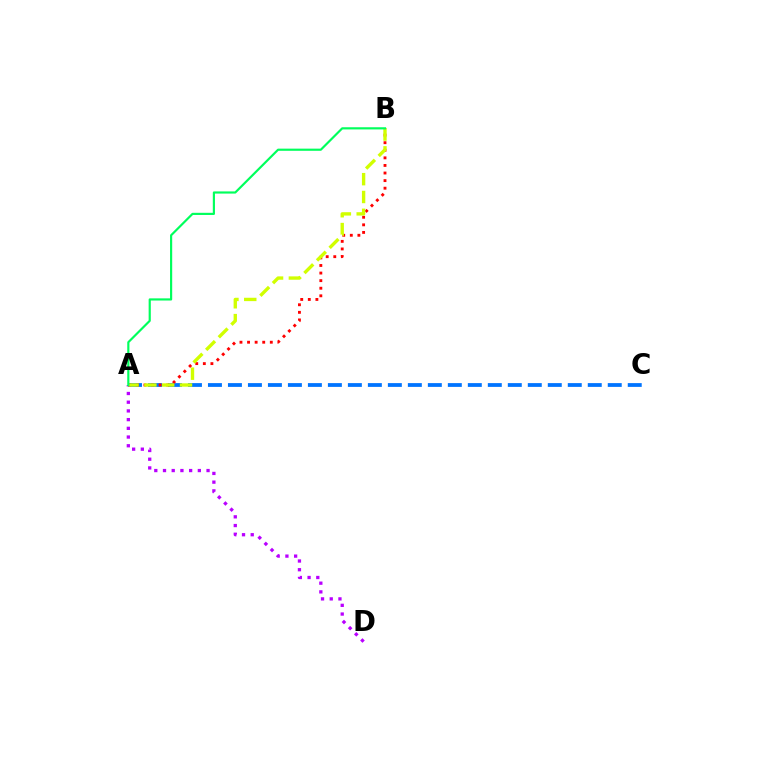{('A', 'C'): [{'color': '#0074ff', 'line_style': 'dashed', 'thickness': 2.72}], ('A', 'D'): [{'color': '#b900ff', 'line_style': 'dotted', 'thickness': 2.37}], ('A', 'B'): [{'color': '#ff0000', 'line_style': 'dotted', 'thickness': 2.06}, {'color': '#d1ff00', 'line_style': 'dashed', 'thickness': 2.42}, {'color': '#00ff5c', 'line_style': 'solid', 'thickness': 1.56}]}